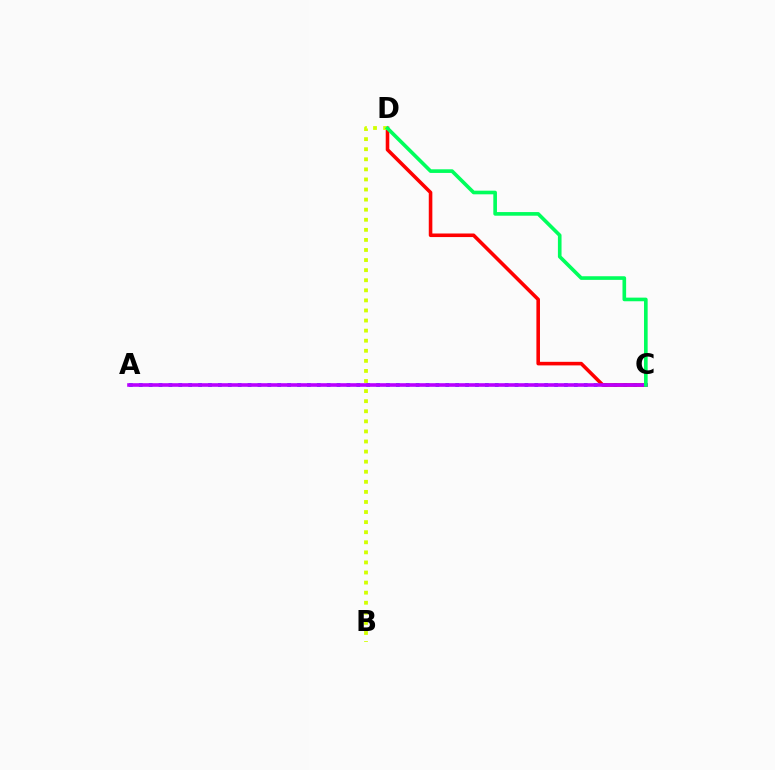{('A', 'C'): [{'color': '#0074ff', 'line_style': 'dotted', 'thickness': 2.69}, {'color': '#b900ff', 'line_style': 'solid', 'thickness': 2.59}], ('C', 'D'): [{'color': '#ff0000', 'line_style': 'solid', 'thickness': 2.57}, {'color': '#00ff5c', 'line_style': 'solid', 'thickness': 2.62}], ('B', 'D'): [{'color': '#d1ff00', 'line_style': 'dotted', 'thickness': 2.74}]}